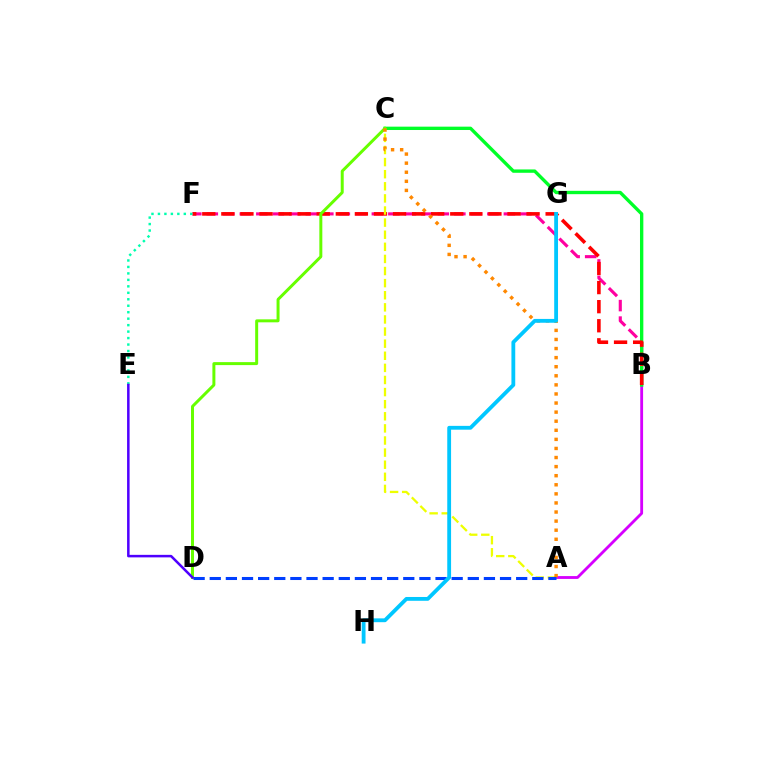{('B', 'F'): [{'color': '#ff00a0', 'line_style': 'dashed', 'thickness': 2.24}, {'color': '#ff0000', 'line_style': 'dashed', 'thickness': 2.59}], ('A', 'B'): [{'color': '#d600ff', 'line_style': 'solid', 'thickness': 2.04}], ('B', 'C'): [{'color': '#00ff27', 'line_style': 'solid', 'thickness': 2.41}], ('A', 'C'): [{'color': '#eeff00', 'line_style': 'dashed', 'thickness': 1.64}, {'color': '#ff8800', 'line_style': 'dotted', 'thickness': 2.47}], ('C', 'D'): [{'color': '#66ff00', 'line_style': 'solid', 'thickness': 2.15}], ('A', 'D'): [{'color': '#003fff', 'line_style': 'dashed', 'thickness': 2.19}], ('E', 'F'): [{'color': '#00ffaf', 'line_style': 'dotted', 'thickness': 1.76}], ('G', 'H'): [{'color': '#00c7ff', 'line_style': 'solid', 'thickness': 2.75}], ('D', 'E'): [{'color': '#4f00ff', 'line_style': 'solid', 'thickness': 1.81}]}